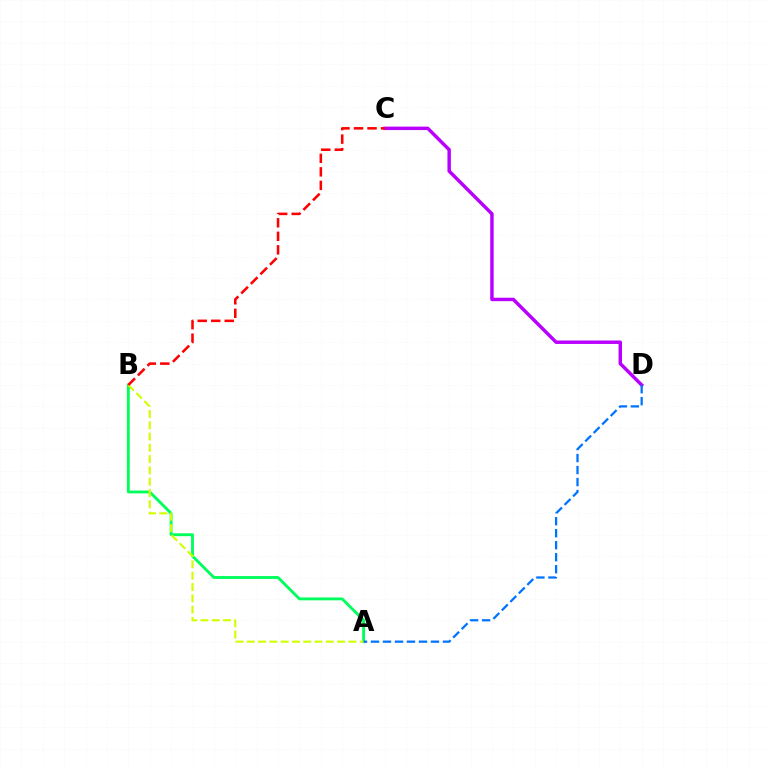{('A', 'B'): [{'color': '#00ff5c', 'line_style': 'solid', 'thickness': 2.06}, {'color': '#d1ff00', 'line_style': 'dashed', 'thickness': 1.53}], ('C', 'D'): [{'color': '#b900ff', 'line_style': 'solid', 'thickness': 2.48}], ('B', 'C'): [{'color': '#ff0000', 'line_style': 'dashed', 'thickness': 1.84}], ('A', 'D'): [{'color': '#0074ff', 'line_style': 'dashed', 'thickness': 1.63}]}